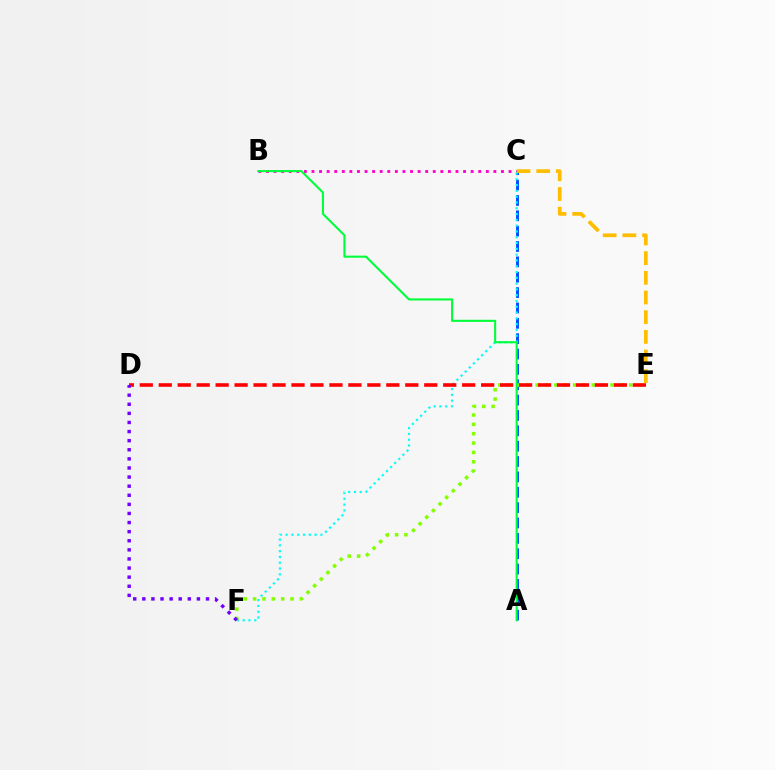{('B', 'C'): [{'color': '#ff00cf', 'line_style': 'dotted', 'thickness': 2.06}], ('A', 'C'): [{'color': '#004bff', 'line_style': 'dashed', 'thickness': 2.09}], ('C', 'F'): [{'color': '#00fff6', 'line_style': 'dotted', 'thickness': 1.57}], ('E', 'F'): [{'color': '#84ff00', 'line_style': 'dotted', 'thickness': 2.54}], ('D', 'E'): [{'color': '#ff0000', 'line_style': 'dashed', 'thickness': 2.58}], ('D', 'F'): [{'color': '#7200ff', 'line_style': 'dotted', 'thickness': 2.47}], ('A', 'B'): [{'color': '#00ff39', 'line_style': 'solid', 'thickness': 1.5}], ('C', 'E'): [{'color': '#ffbd00', 'line_style': 'dashed', 'thickness': 2.67}]}